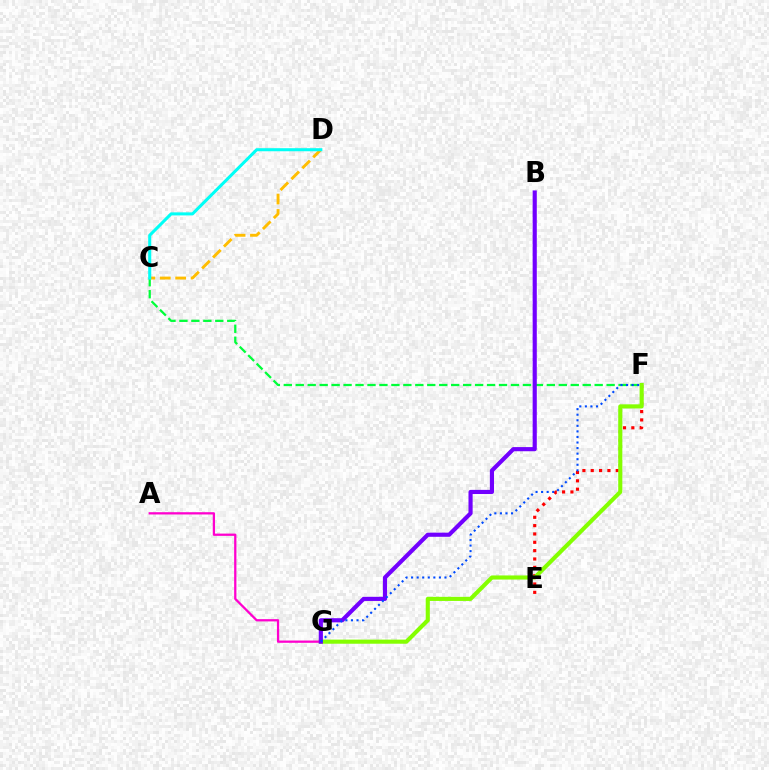{('C', 'F'): [{'color': '#00ff39', 'line_style': 'dashed', 'thickness': 1.62}], ('C', 'D'): [{'color': '#ffbd00', 'line_style': 'dashed', 'thickness': 2.09}, {'color': '#00fff6', 'line_style': 'solid', 'thickness': 2.2}], ('E', 'F'): [{'color': '#ff0000', 'line_style': 'dotted', 'thickness': 2.27}], ('F', 'G'): [{'color': '#84ff00', 'line_style': 'solid', 'thickness': 2.96}, {'color': '#004bff', 'line_style': 'dotted', 'thickness': 1.51}], ('A', 'G'): [{'color': '#ff00cf', 'line_style': 'solid', 'thickness': 1.63}], ('B', 'G'): [{'color': '#7200ff', 'line_style': 'solid', 'thickness': 2.98}]}